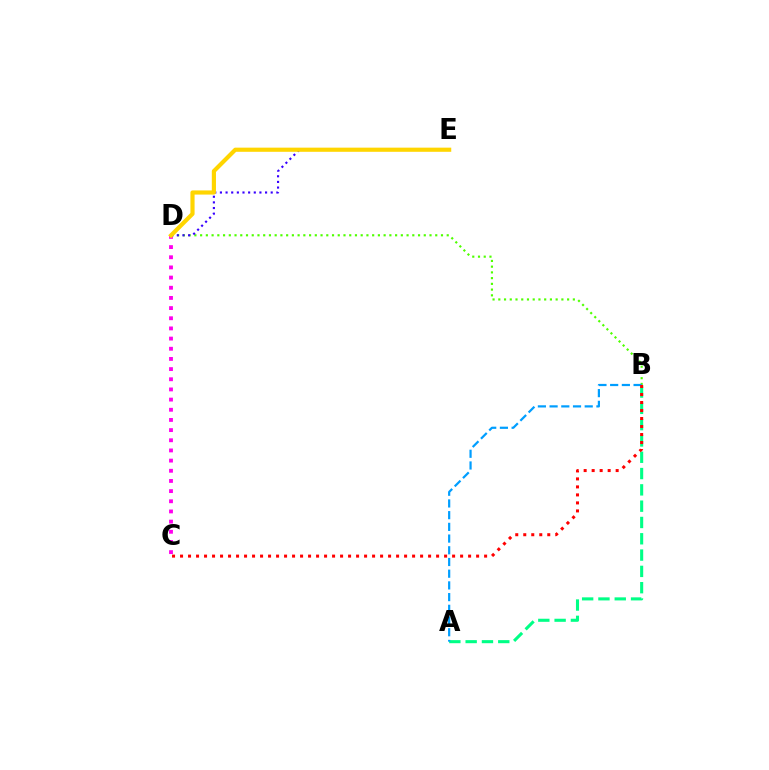{('B', 'D'): [{'color': '#4fff00', 'line_style': 'dotted', 'thickness': 1.56}], ('C', 'D'): [{'color': '#ff00ed', 'line_style': 'dotted', 'thickness': 2.76}], ('A', 'B'): [{'color': '#00ff86', 'line_style': 'dashed', 'thickness': 2.21}, {'color': '#009eff', 'line_style': 'dashed', 'thickness': 1.59}], ('D', 'E'): [{'color': '#3700ff', 'line_style': 'dotted', 'thickness': 1.53}, {'color': '#ffd500', 'line_style': 'solid', 'thickness': 2.99}], ('B', 'C'): [{'color': '#ff0000', 'line_style': 'dotted', 'thickness': 2.17}]}